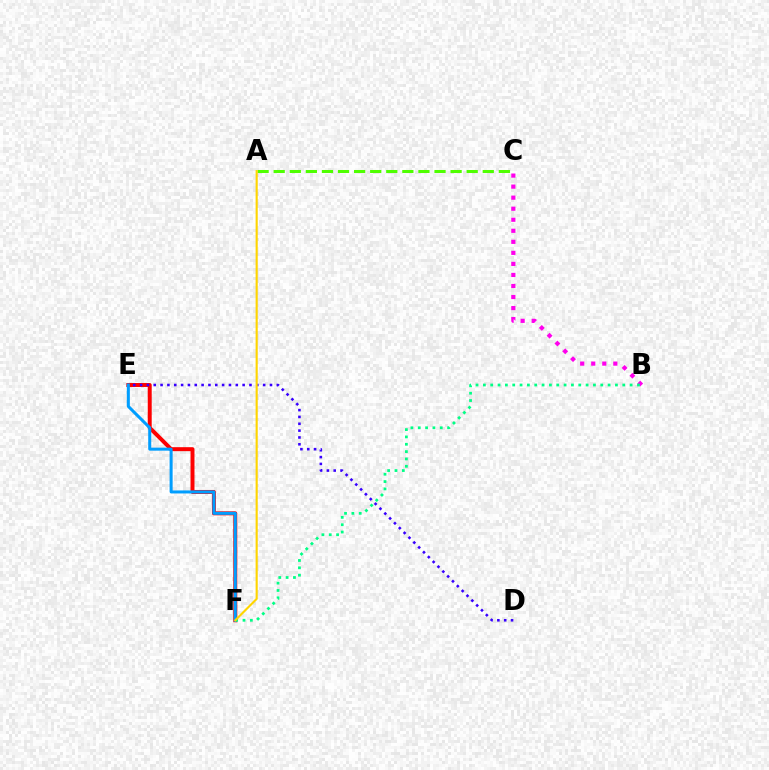{('E', 'F'): [{'color': '#ff0000', 'line_style': 'solid', 'thickness': 2.85}, {'color': '#009eff', 'line_style': 'solid', 'thickness': 2.18}], ('D', 'E'): [{'color': '#3700ff', 'line_style': 'dotted', 'thickness': 1.86}], ('B', 'C'): [{'color': '#ff00ed', 'line_style': 'dotted', 'thickness': 3.0}], ('A', 'C'): [{'color': '#4fff00', 'line_style': 'dashed', 'thickness': 2.18}], ('B', 'F'): [{'color': '#00ff86', 'line_style': 'dotted', 'thickness': 1.99}], ('A', 'F'): [{'color': '#ffd500', 'line_style': 'solid', 'thickness': 1.53}]}